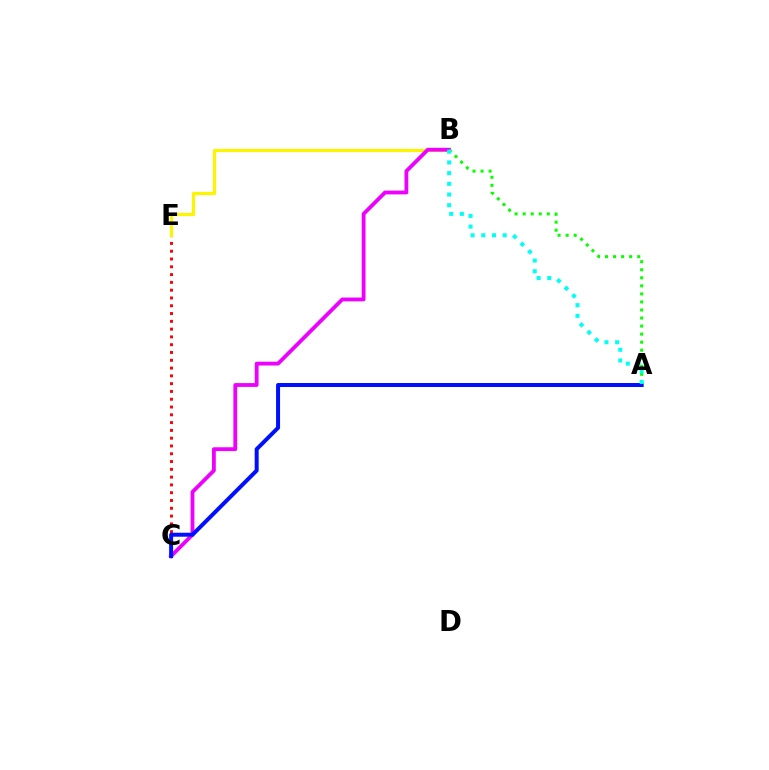{('C', 'E'): [{'color': '#ff0000', 'line_style': 'dotted', 'thickness': 2.12}], ('B', 'E'): [{'color': '#fcf500', 'line_style': 'solid', 'thickness': 2.28}], ('B', 'C'): [{'color': '#ee00ff', 'line_style': 'solid', 'thickness': 2.74}], ('A', 'C'): [{'color': '#0010ff', 'line_style': 'solid', 'thickness': 2.87}], ('A', 'B'): [{'color': '#08ff00', 'line_style': 'dotted', 'thickness': 2.19}, {'color': '#00fff6', 'line_style': 'dotted', 'thickness': 2.91}]}